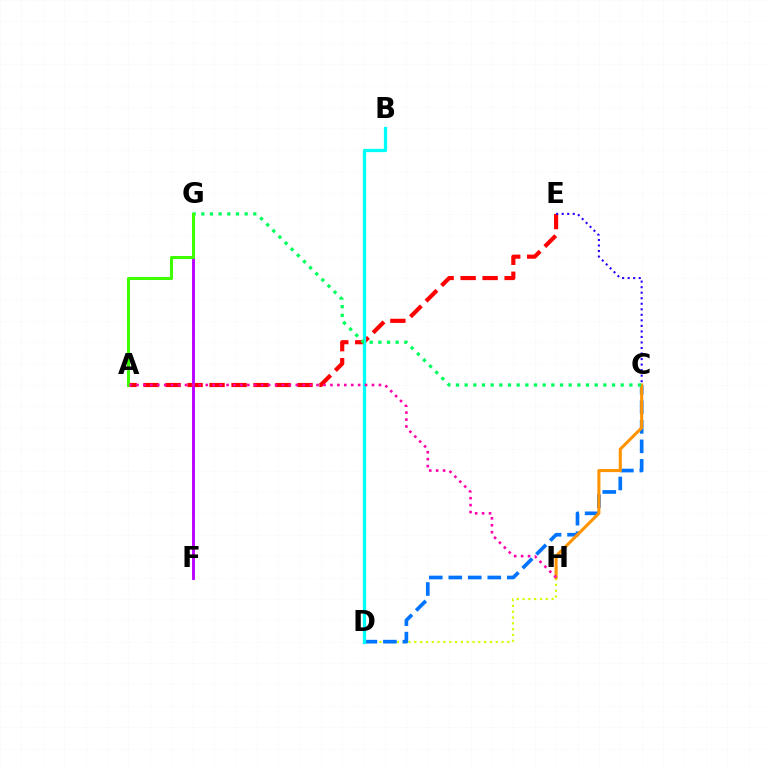{('A', 'E'): [{'color': '#ff0000', 'line_style': 'dashed', 'thickness': 2.99}], ('F', 'G'): [{'color': '#b900ff', 'line_style': 'solid', 'thickness': 2.07}], ('D', 'H'): [{'color': '#d1ff00', 'line_style': 'dotted', 'thickness': 1.58}], ('C', 'D'): [{'color': '#0074ff', 'line_style': 'dashed', 'thickness': 2.65}], ('B', 'D'): [{'color': '#00fff6', 'line_style': 'solid', 'thickness': 2.35}], ('C', 'E'): [{'color': '#2500ff', 'line_style': 'dotted', 'thickness': 1.5}], ('C', 'H'): [{'color': '#ff9400', 'line_style': 'solid', 'thickness': 2.22}], ('C', 'G'): [{'color': '#00ff5c', 'line_style': 'dotted', 'thickness': 2.36}], ('A', 'G'): [{'color': '#3dff00', 'line_style': 'solid', 'thickness': 2.19}], ('A', 'H'): [{'color': '#ff00ac', 'line_style': 'dotted', 'thickness': 1.88}]}